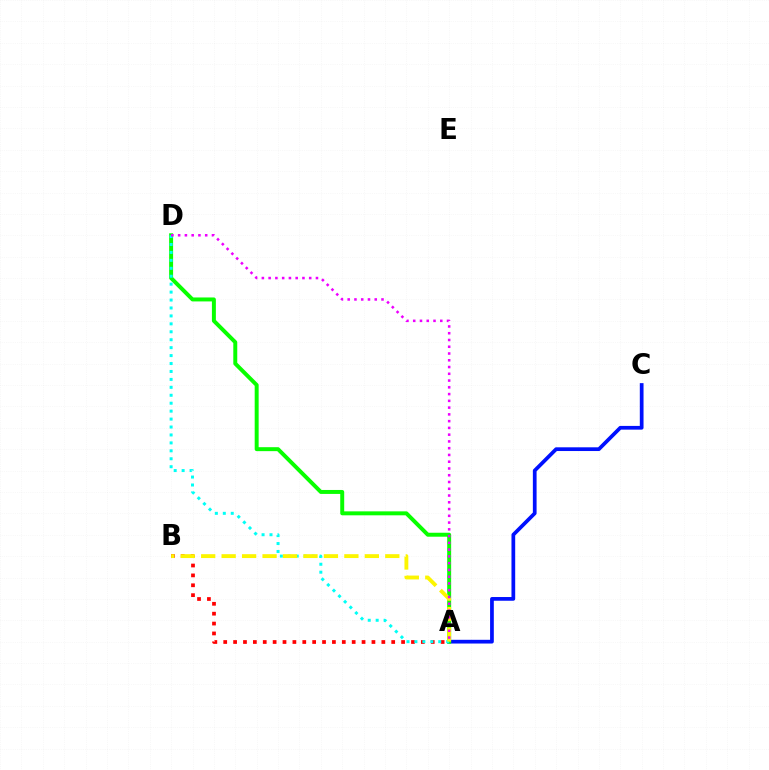{('A', 'C'): [{'color': '#0010ff', 'line_style': 'solid', 'thickness': 2.68}], ('A', 'D'): [{'color': '#08ff00', 'line_style': 'solid', 'thickness': 2.85}, {'color': '#00fff6', 'line_style': 'dotted', 'thickness': 2.16}, {'color': '#ee00ff', 'line_style': 'dotted', 'thickness': 1.84}], ('A', 'B'): [{'color': '#ff0000', 'line_style': 'dotted', 'thickness': 2.68}, {'color': '#fcf500', 'line_style': 'dashed', 'thickness': 2.78}]}